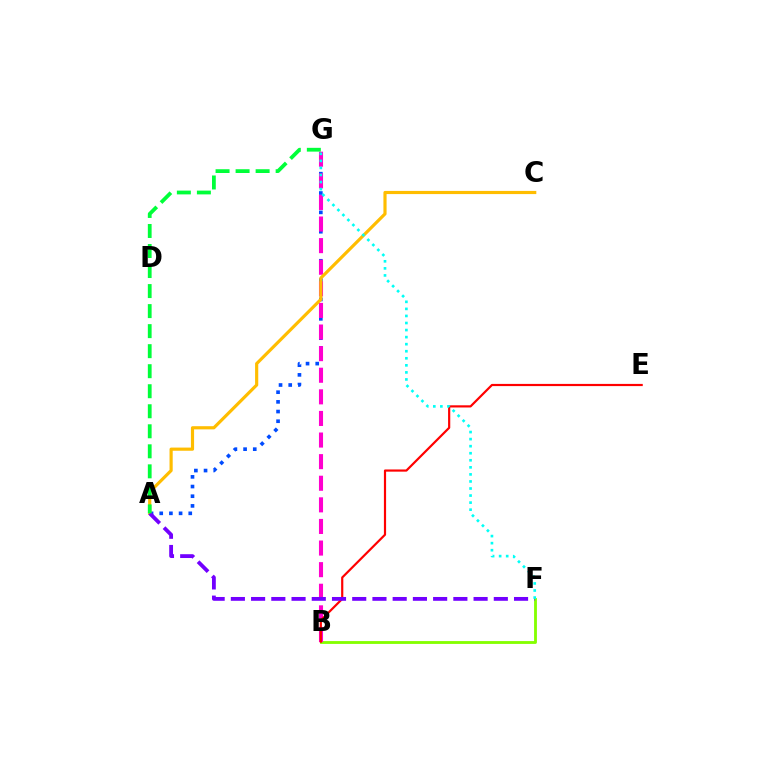{('A', 'G'): [{'color': '#004bff', 'line_style': 'dotted', 'thickness': 2.63}, {'color': '#00ff39', 'line_style': 'dashed', 'thickness': 2.72}], ('B', 'F'): [{'color': '#84ff00', 'line_style': 'solid', 'thickness': 2.04}], ('B', 'G'): [{'color': '#ff00cf', 'line_style': 'dashed', 'thickness': 2.93}], ('A', 'C'): [{'color': '#ffbd00', 'line_style': 'solid', 'thickness': 2.28}], ('B', 'E'): [{'color': '#ff0000', 'line_style': 'solid', 'thickness': 1.57}], ('A', 'F'): [{'color': '#7200ff', 'line_style': 'dashed', 'thickness': 2.75}], ('F', 'G'): [{'color': '#00fff6', 'line_style': 'dotted', 'thickness': 1.92}]}